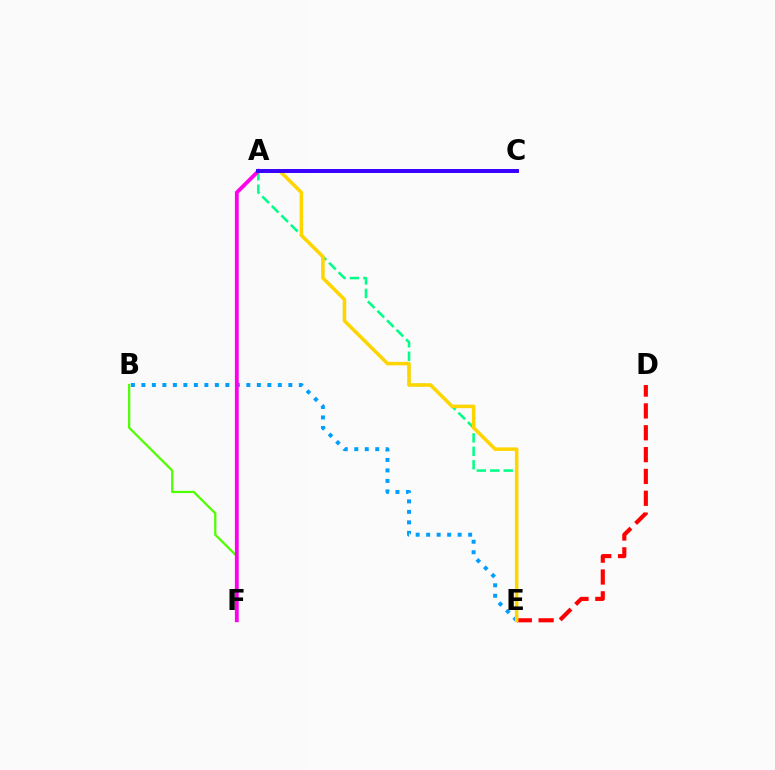{('B', 'F'): [{'color': '#4fff00', 'line_style': 'solid', 'thickness': 1.61}], ('A', 'E'): [{'color': '#00ff86', 'line_style': 'dashed', 'thickness': 1.83}, {'color': '#ffd500', 'line_style': 'solid', 'thickness': 2.54}], ('B', 'E'): [{'color': '#009eff', 'line_style': 'dotted', 'thickness': 2.85}], ('D', 'E'): [{'color': '#ff0000', 'line_style': 'dashed', 'thickness': 2.97}], ('A', 'F'): [{'color': '#ff00ed', 'line_style': 'solid', 'thickness': 2.76}], ('A', 'C'): [{'color': '#3700ff', 'line_style': 'solid', 'thickness': 2.84}]}